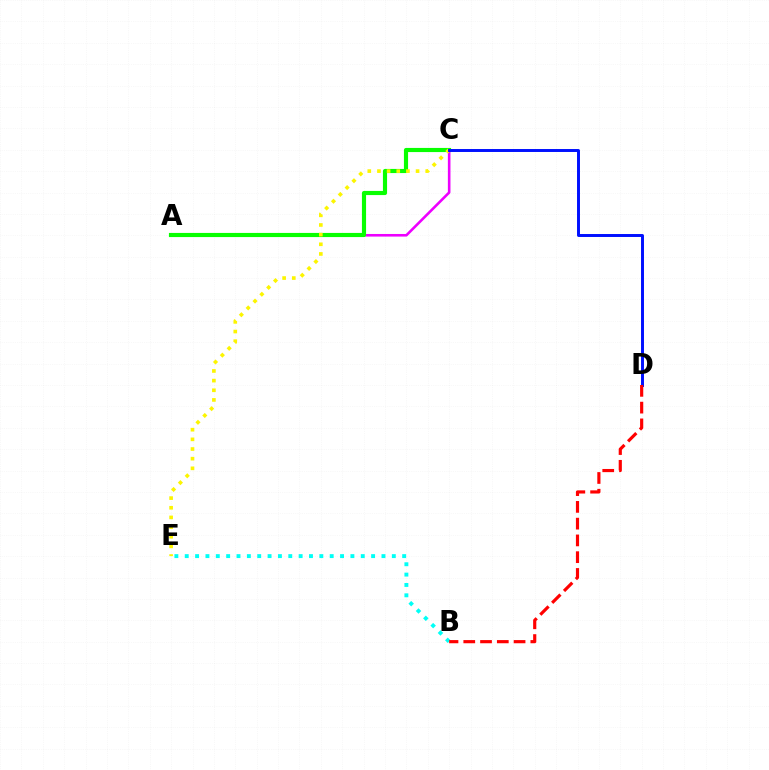{('A', 'C'): [{'color': '#ee00ff', 'line_style': 'solid', 'thickness': 1.87}, {'color': '#08ff00', 'line_style': 'solid', 'thickness': 2.98}], ('C', 'E'): [{'color': '#fcf500', 'line_style': 'dotted', 'thickness': 2.62}], ('C', 'D'): [{'color': '#0010ff', 'line_style': 'solid', 'thickness': 2.13}], ('B', 'E'): [{'color': '#00fff6', 'line_style': 'dotted', 'thickness': 2.81}], ('B', 'D'): [{'color': '#ff0000', 'line_style': 'dashed', 'thickness': 2.28}]}